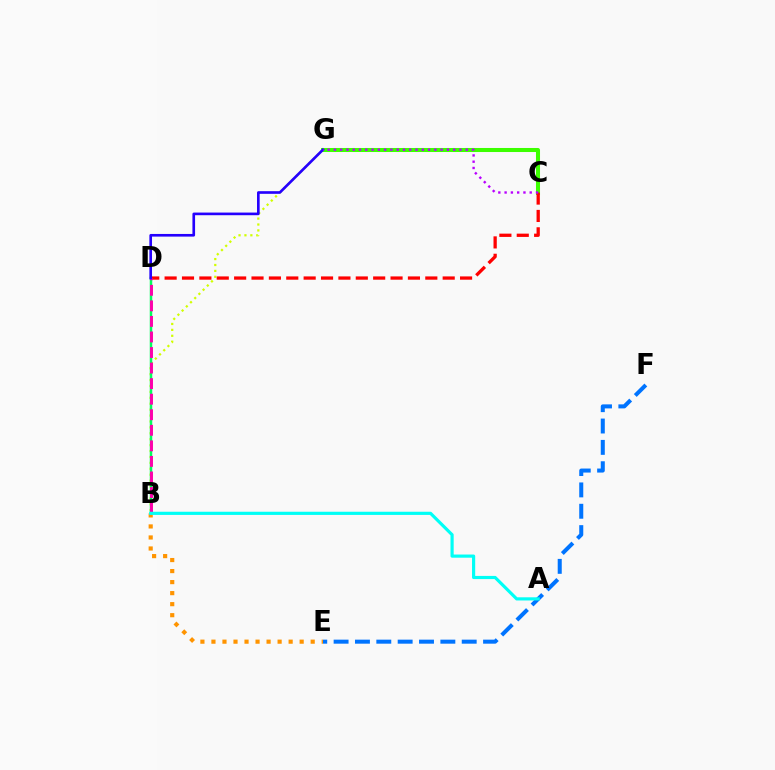{('B', 'G'): [{'color': '#d1ff00', 'line_style': 'dotted', 'thickness': 1.61}], ('B', 'D'): [{'color': '#00ff5c', 'line_style': 'solid', 'thickness': 1.79}, {'color': '#ff00ac', 'line_style': 'dashed', 'thickness': 2.11}], ('C', 'G'): [{'color': '#3dff00', 'line_style': 'solid', 'thickness': 2.91}, {'color': '#b900ff', 'line_style': 'dotted', 'thickness': 1.71}], ('E', 'F'): [{'color': '#0074ff', 'line_style': 'dashed', 'thickness': 2.9}], ('C', 'D'): [{'color': '#ff0000', 'line_style': 'dashed', 'thickness': 2.36}], ('D', 'G'): [{'color': '#2500ff', 'line_style': 'solid', 'thickness': 1.91}], ('B', 'E'): [{'color': '#ff9400', 'line_style': 'dotted', 'thickness': 3.0}], ('A', 'B'): [{'color': '#00fff6', 'line_style': 'solid', 'thickness': 2.28}]}